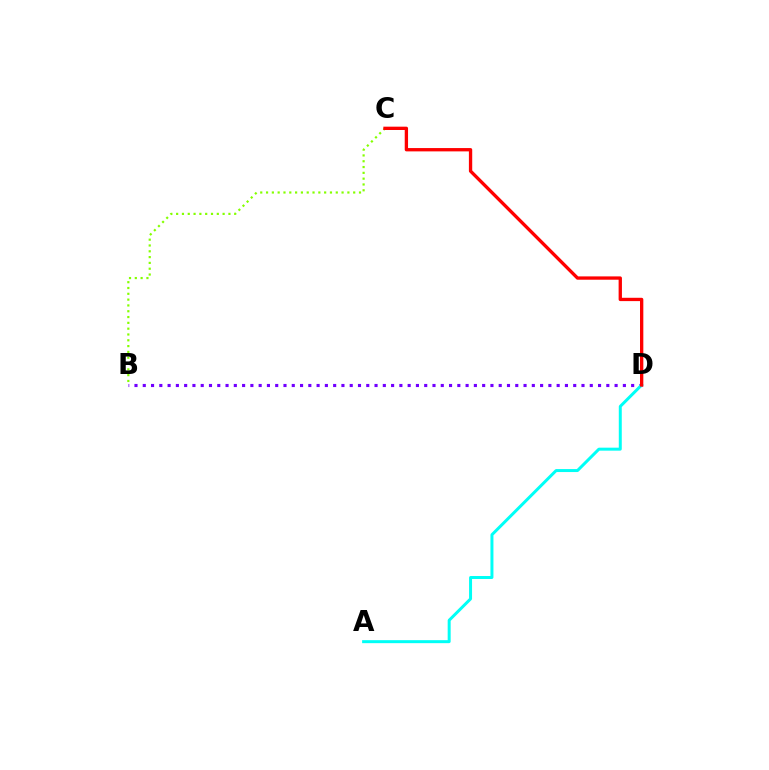{('B', 'D'): [{'color': '#7200ff', 'line_style': 'dotted', 'thickness': 2.25}], ('B', 'C'): [{'color': '#84ff00', 'line_style': 'dotted', 'thickness': 1.58}], ('A', 'D'): [{'color': '#00fff6', 'line_style': 'solid', 'thickness': 2.15}], ('C', 'D'): [{'color': '#ff0000', 'line_style': 'solid', 'thickness': 2.39}]}